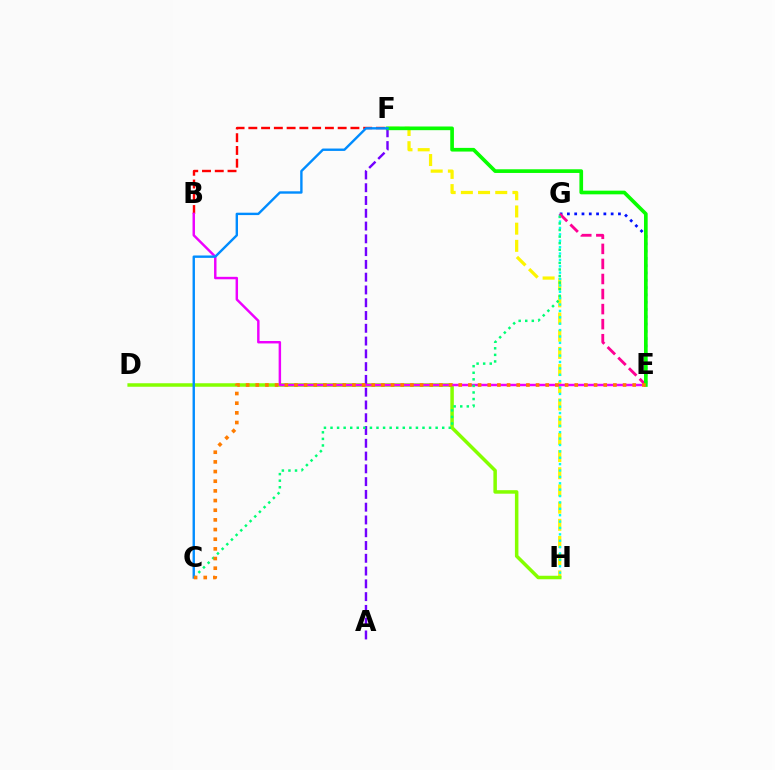{('E', 'G'): [{'color': '#0010ff', 'line_style': 'dotted', 'thickness': 1.98}, {'color': '#ff0094', 'line_style': 'dashed', 'thickness': 2.05}], ('F', 'H'): [{'color': '#fcf500', 'line_style': 'dashed', 'thickness': 2.34}], ('D', 'H'): [{'color': '#84ff00', 'line_style': 'solid', 'thickness': 2.52}], ('A', 'F'): [{'color': '#7200ff', 'line_style': 'dashed', 'thickness': 1.74}], ('B', 'F'): [{'color': '#ff0000', 'line_style': 'dashed', 'thickness': 1.73}], ('G', 'H'): [{'color': '#00fff6', 'line_style': 'dotted', 'thickness': 1.73}], ('B', 'E'): [{'color': '#ee00ff', 'line_style': 'solid', 'thickness': 1.77}], ('C', 'G'): [{'color': '#00ff74', 'line_style': 'dotted', 'thickness': 1.79}], ('E', 'F'): [{'color': '#08ff00', 'line_style': 'solid', 'thickness': 2.64}], ('C', 'F'): [{'color': '#008cff', 'line_style': 'solid', 'thickness': 1.72}], ('C', 'E'): [{'color': '#ff7c00', 'line_style': 'dotted', 'thickness': 2.63}]}